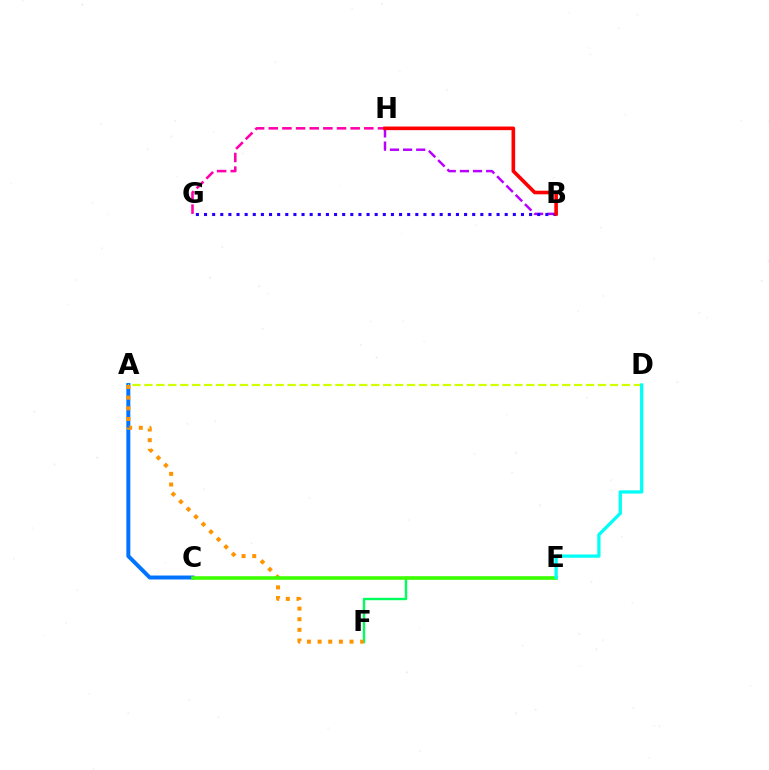{('A', 'C'): [{'color': '#0074ff', 'line_style': 'solid', 'thickness': 2.85}], ('E', 'F'): [{'color': '#00ff5c', 'line_style': 'solid', 'thickness': 1.73}], ('A', 'D'): [{'color': '#d1ff00', 'line_style': 'dashed', 'thickness': 1.62}], ('B', 'H'): [{'color': '#b900ff', 'line_style': 'dashed', 'thickness': 1.78}, {'color': '#ff0000', 'line_style': 'solid', 'thickness': 2.61}], ('A', 'F'): [{'color': '#ff9400', 'line_style': 'dotted', 'thickness': 2.89}], ('B', 'G'): [{'color': '#2500ff', 'line_style': 'dotted', 'thickness': 2.21}], ('G', 'H'): [{'color': '#ff00ac', 'line_style': 'dashed', 'thickness': 1.85}], ('C', 'E'): [{'color': '#3dff00', 'line_style': 'solid', 'thickness': 2.57}], ('D', 'E'): [{'color': '#00fff6', 'line_style': 'solid', 'thickness': 2.36}]}